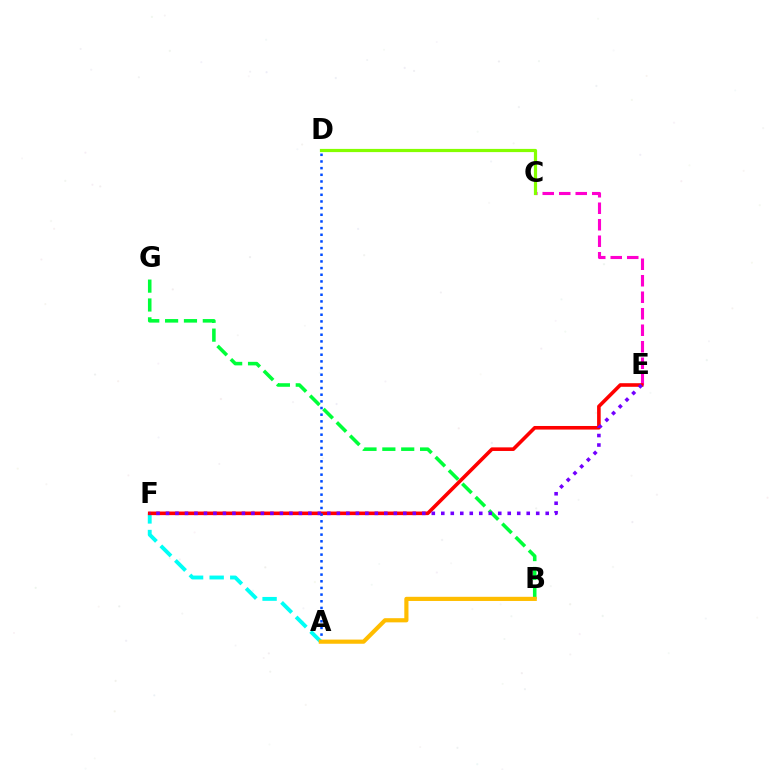{('C', 'E'): [{'color': '#ff00cf', 'line_style': 'dashed', 'thickness': 2.24}], ('A', 'F'): [{'color': '#00fff6', 'line_style': 'dashed', 'thickness': 2.8}], ('C', 'D'): [{'color': '#84ff00', 'line_style': 'solid', 'thickness': 2.3}], ('E', 'F'): [{'color': '#ff0000', 'line_style': 'solid', 'thickness': 2.59}, {'color': '#7200ff', 'line_style': 'dotted', 'thickness': 2.58}], ('B', 'G'): [{'color': '#00ff39', 'line_style': 'dashed', 'thickness': 2.56}], ('A', 'D'): [{'color': '#004bff', 'line_style': 'dotted', 'thickness': 1.81}], ('A', 'B'): [{'color': '#ffbd00', 'line_style': 'solid', 'thickness': 3.0}]}